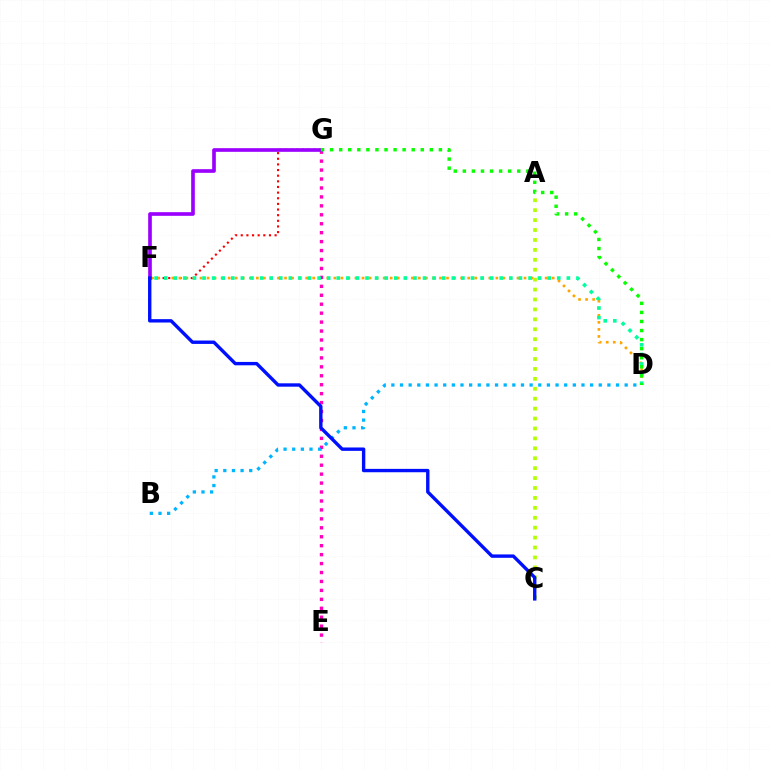{('F', 'G'): [{'color': '#ff0000', 'line_style': 'dotted', 'thickness': 1.53}, {'color': '#9b00ff', 'line_style': 'solid', 'thickness': 2.63}], ('D', 'F'): [{'color': '#ffa500', 'line_style': 'dotted', 'thickness': 1.91}, {'color': '#00ff9d', 'line_style': 'dotted', 'thickness': 2.6}], ('E', 'G'): [{'color': '#ff00bd', 'line_style': 'dotted', 'thickness': 2.43}], ('B', 'D'): [{'color': '#00b5ff', 'line_style': 'dotted', 'thickness': 2.35}], ('A', 'C'): [{'color': '#b3ff00', 'line_style': 'dotted', 'thickness': 2.7}], ('D', 'G'): [{'color': '#08ff00', 'line_style': 'dotted', 'thickness': 2.46}], ('C', 'F'): [{'color': '#0010ff', 'line_style': 'solid', 'thickness': 2.43}]}